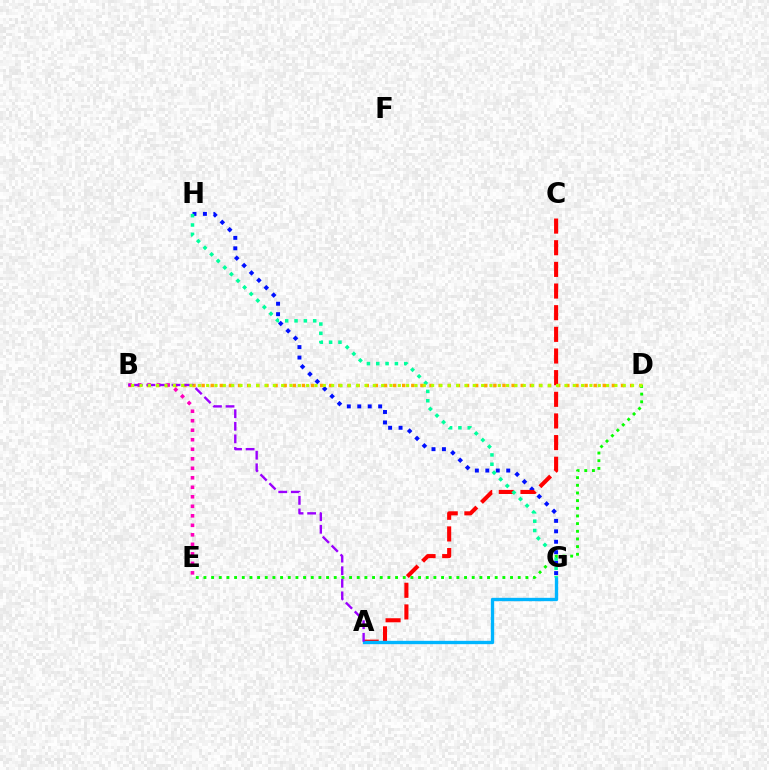{('G', 'H'): [{'color': '#0010ff', 'line_style': 'dotted', 'thickness': 2.84}, {'color': '#00ff9d', 'line_style': 'dotted', 'thickness': 2.53}], ('B', 'D'): [{'color': '#ffa500', 'line_style': 'dotted', 'thickness': 2.48}, {'color': '#b3ff00', 'line_style': 'dotted', 'thickness': 2.26}], ('A', 'C'): [{'color': '#ff0000', 'line_style': 'dashed', 'thickness': 2.94}], ('B', 'E'): [{'color': '#ff00bd', 'line_style': 'dotted', 'thickness': 2.58}], ('A', 'G'): [{'color': '#00b5ff', 'line_style': 'solid', 'thickness': 2.4}], ('D', 'E'): [{'color': '#08ff00', 'line_style': 'dotted', 'thickness': 2.08}], ('A', 'B'): [{'color': '#9b00ff', 'line_style': 'dashed', 'thickness': 1.71}]}